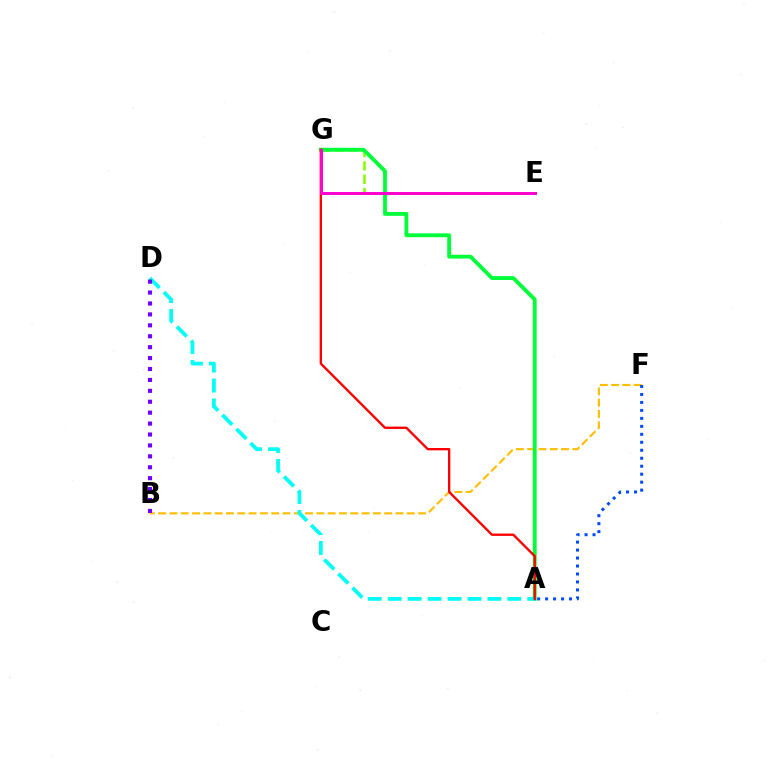{('E', 'G'): [{'color': '#84ff00', 'line_style': 'dashed', 'thickness': 1.82}, {'color': '#ff00cf', 'line_style': 'solid', 'thickness': 2.15}], ('B', 'F'): [{'color': '#ffbd00', 'line_style': 'dashed', 'thickness': 1.54}], ('A', 'G'): [{'color': '#00ff39', 'line_style': 'solid', 'thickness': 2.77}, {'color': '#ff0000', 'line_style': 'solid', 'thickness': 1.69}], ('A', 'D'): [{'color': '#00fff6', 'line_style': 'dashed', 'thickness': 2.71}], ('A', 'F'): [{'color': '#004bff', 'line_style': 'dotted', 'thickness': 2.17}], ('B', 'D'): [{'color': '#7200ff', 'line_style': 'dotted', 'thickness': 2.97}]}